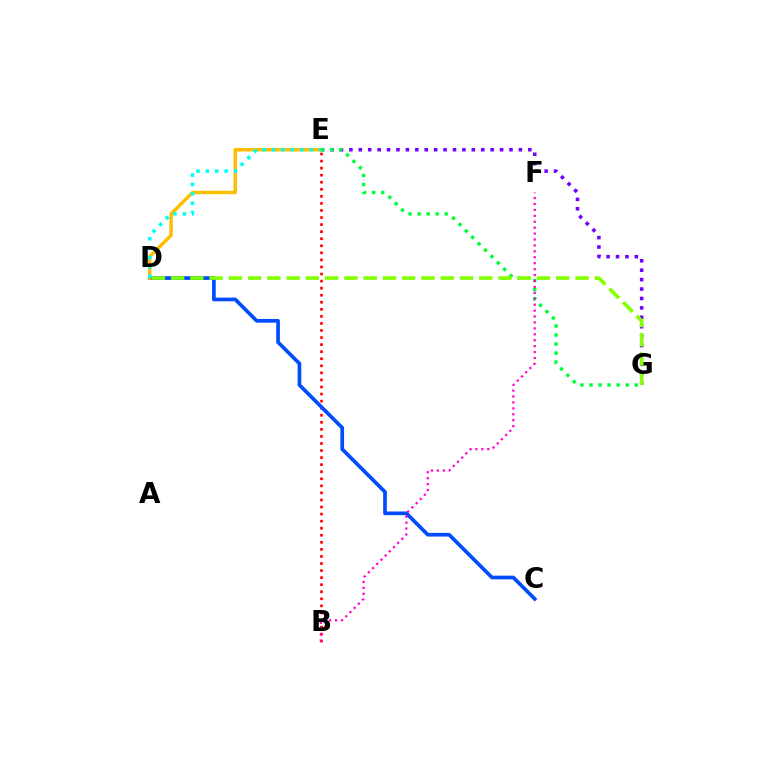{('B', 'E'): [{'color': '#ff0000', 'line_style': 'dotted', 'thickness': 1.92}], ('C', 'D'): [{'color': '#004bff', 'line_style': 'solid', 'thickness': 2.66}], ('E', 'G'): [{'color': '#7200ff', 'line_style': 'dotted', 'thickness': 2.56}, {'color': '#00ff39', 'line_style': 'dotted', 'thickness': 2.46}], ('D', 'E'): [{'color': '#ffbd00', 'line_style': 'solid', 'thickness': 2.48}, {'color': '#00fff6', 'line_style': 'dotted', 'thickness': 2.55}], ('D', 'G'): [{'color': '#84ff00', 'line_style': 'dashed', 'thickness': 2.62}], ('B', 'F'): [{'color': '#ff00cf', 'line_style': 'dotted', 'thickness': 1.61}]}